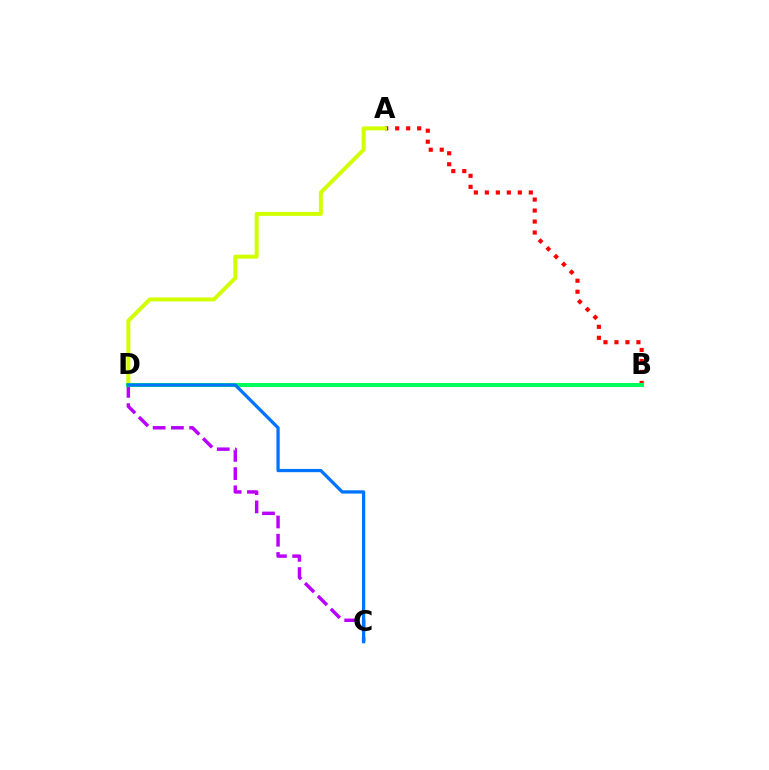{('C', 'D'): [{'color': '#b900ff', 'line_style': 'dashed', 'thickness': 2.48}, {'color': '#0074ff', 'line_style': 'solid', 'thickness': 2.34}], ('A', 'B'): [{'color': '#ff0000', 'line_style': 'dotted', 'thickness': 2.99}], ('A', 'D'): [{'color': '#d1ff00', 'line_style': 'solid', 'thickness': 2.85}], ('B', 'D'): [{'color': '#00ff5c', 'line_style': 'solid', 'thickness': 2.94}]}